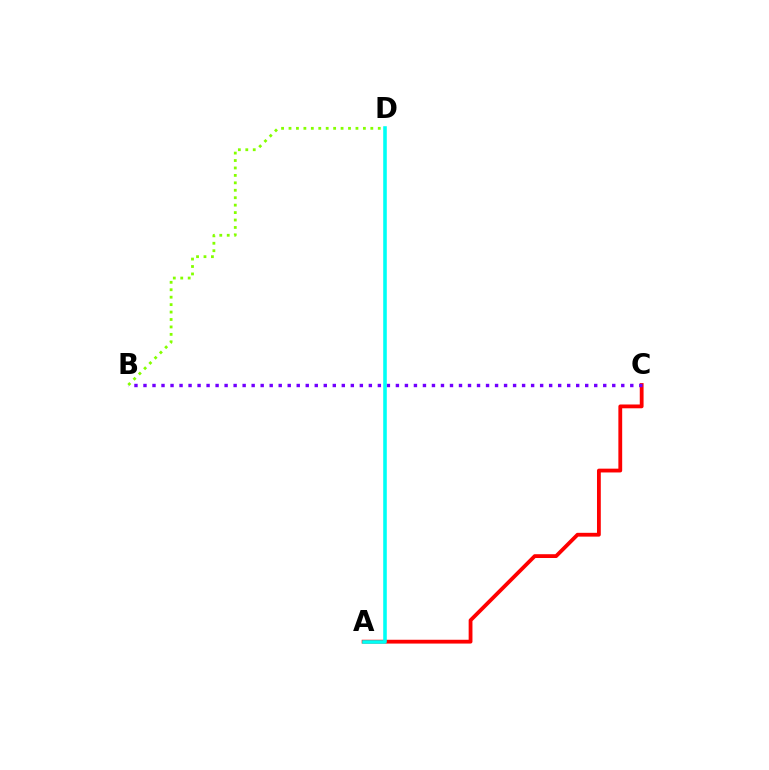{('A', 'C'): [{'color': '#ff0000', 'line_style': 'solid', 'thickness': 2.74}], ('B', 'C'): [{'color': '#7200ff', 'line_style': 'dotted', 'thickness': 2.45}], ('B', 'D'): [{'color': '#84ff00', 'line_style': 'dotted', 'thickness': 2.02}], ('A', 'D'): [{'color': '#00fff6', 'line_style': 'solid', 'thickness': 2.57}]}